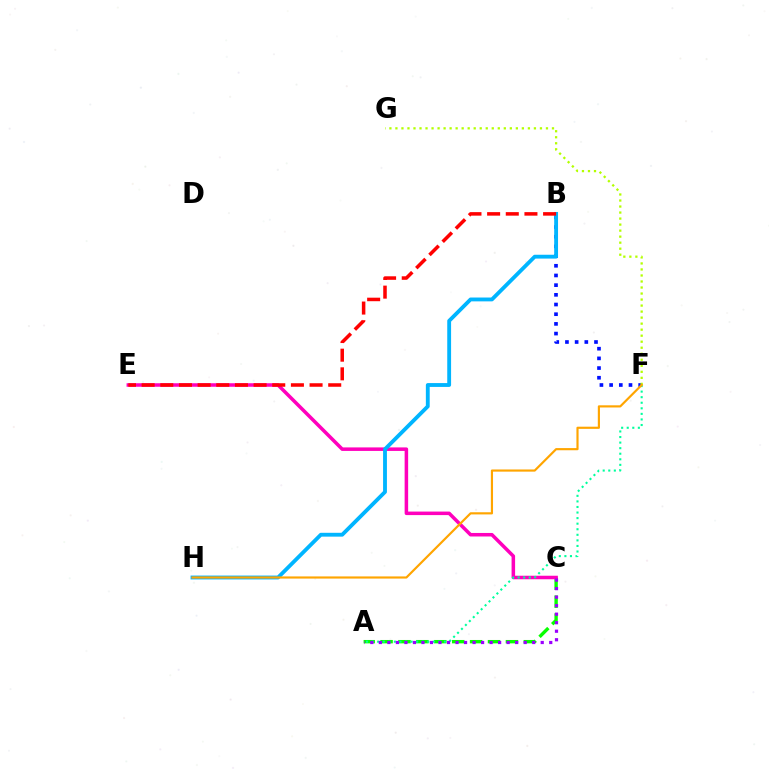{('A', 'C'): [{'color': '#08ff00', 'line_style': 'dashed', 'thickness': 2.43}, {'color': '#9b00ff', 'line_style': 'dotted', 'thickness': 2.31}], ('B', 'F'): [{'color': '#0010ff', 'line_style': 'dotted', 'thickness': 2.63}], ('C', 'E'): [{'color': '#ff00bd', 'line_style': 'solid', 'thickness': 2.54}], ('A', 'F'): [{'color': '#00ff9d', 'line_style': 'dotted', 'thickness': 1.51}], ('F', 'G'): [{'color': '#b3ff00', 'line_style': 'dotted', 'thickness': 1.64}], ('B', 'H'): [{'color': '#00b5ff', 'line_style': 'solid', 'thickness': 2.77}], ('B', 'E'): [{'color': '#ff0000', 'line_style': 'dashed', 'thickness': 2.53}], ('F', 'H'): [{'color': '#ffa500', 'line_style': 'solid', 'thickness': 1.56}]}